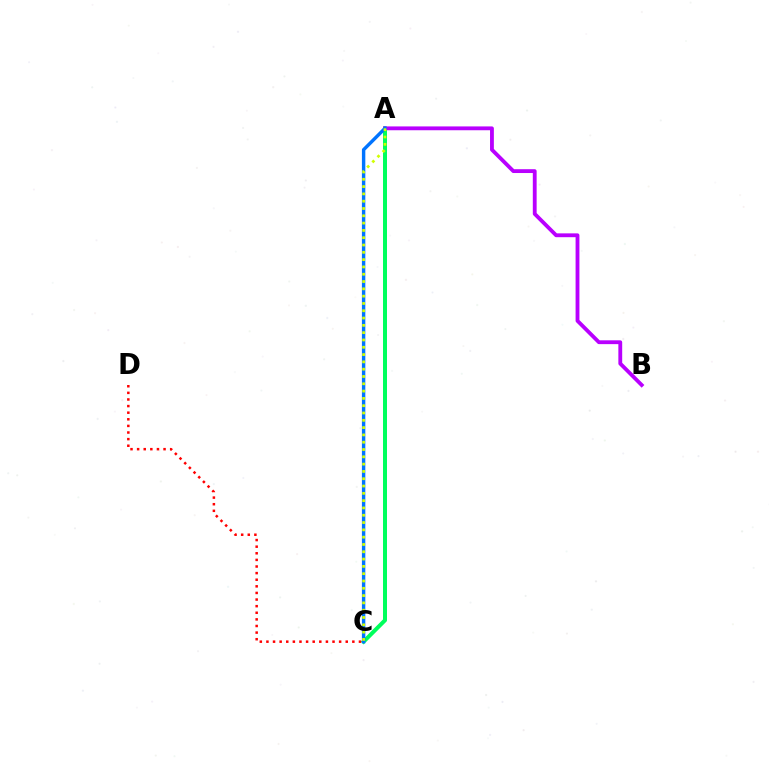{('A', 'C'): [{'color': '#00ff5c', 'line_style': 'solid', 'thickness': 2.88}, {'color': '#0074ff', 'line_style': 'solid', 'thickness': 2.46}, {'color': '#d1ff00', 'line_style': 'dotted', 'thickness': 1.98}], ('A', 'B'): [{'color': '#b900ff', 'line_style': 'solid', 'thickness': 2.76}], ('C', 'D'): [{'color': '#ff0000', 'line_style': 'dotted', 'thickness': 1.8}]}